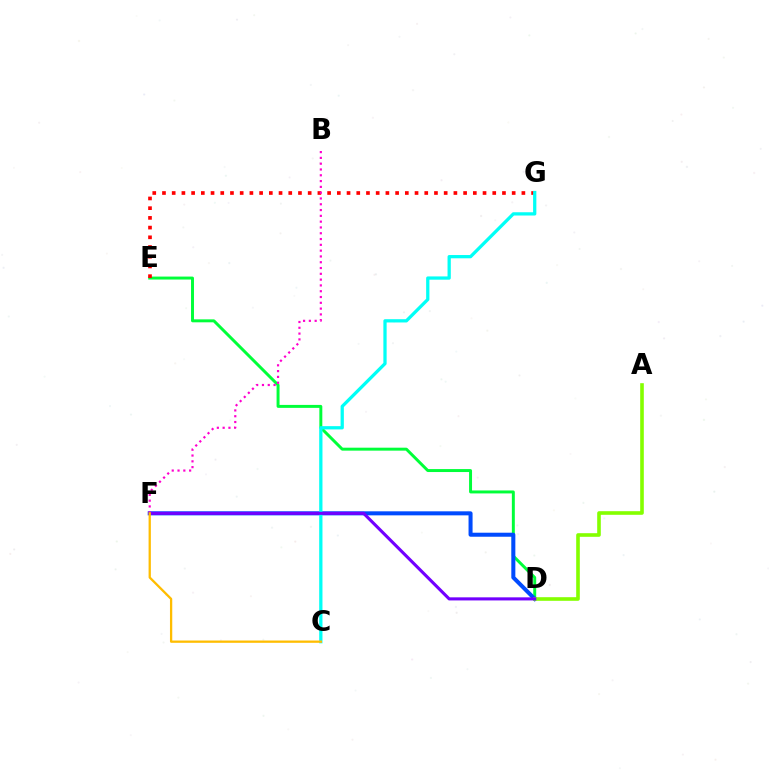{('D', 'E'): [{'color': '#00ff39', 'line_style': 'solid', 'thickness': 2.13}], ('E', 'G'): [{'color': '#ff0000', 'line_style': 'dotted', 'thickness': 2.64}], ('D', 'F'): [{'color': '#004bff', 'line_style': 'solid', 'thickness': 2.9}, {'color': '#7200ff', 'line_style': 'solid', 'thickness': 2.23}], ('A', 'D'): [{'color': '#84ff00', 'line_style': 'solid', 'thickness': 2.61}], ('C', 'G'): [{'color': '#00fff6', 'line_style': 'solid', 'thickness': 2.35}], ('B', 'F'): [{'color': '#ff00cf', 'line_style': 'dotted', 'thickness': 1.58}], ('C', 'F'): [{'color': '#ffbd00', 'line_style': 'solid', 'thickness': 1.65}]}